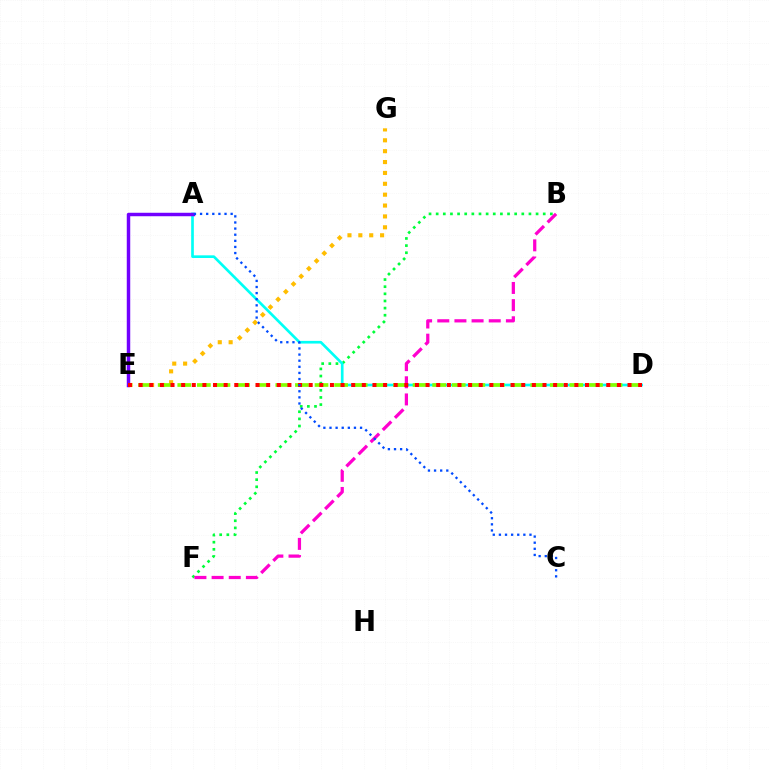{('B', 'F'): [{'color': '#00ff39', 'line_style': 'dotted', 'thickness': 1.94}, {'color': '#ff00cf', 'line_style': 'dashed', 'thickness': 2.33}], ('A', 'D'): [{'color': '#00fff6', 'line_style': 'solid', 'thickness': 1.92}], ('A', 'E'): [{'color': '#7200ff', 'line_style': 'solid', 'thickness': 2.49}], ('E', 'G'): [{'color': '#ffbd00', 'line_style': 'dotted', 'thickness': 2.95}], ('D', 'E'): [{'color': '#84ff00', 'line_style': 'dashed', 'thickness': 2.66}, {'color': '#ff0000', 'line_style': 'dotted', 'thickness': 2.89}], ('A', 'C'): [{'color': '#004bff', 'line_style': 'dotted', 'thickness': 1.66}]}